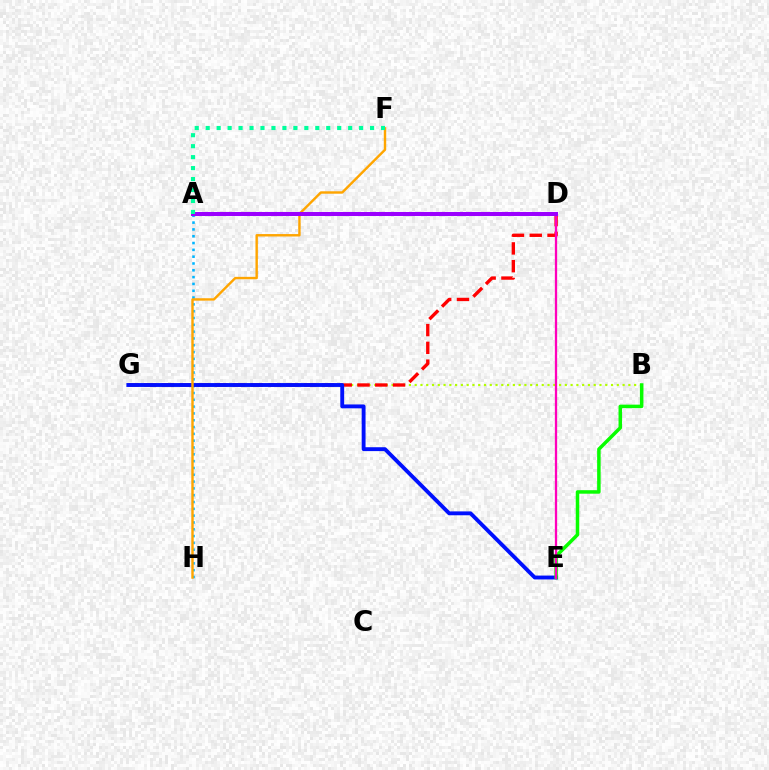{('B', 'G'): [{'color': '#b3ff00', 'line_style': 'dotted', 'thickness': 1.57}], ('A', 'H'): [{'color': '#00b5ff', 'line_style': 'dotted', 'thickness': 1.85}], ('D', 'G'): [{'color': '#ff0000', 'line_style': 'dashed', 'thickness': 2.41}], ('E', 'G'): [{'color': '#0010ff', 'line_style': 'solid', 'thickness': 2.79}], ('B', 'E'): [{'color': '#08ff00', 'line_style': 'solid', 'thickness': 2.52}], ('F', 'H'): [{'color': '#ffa500', 'line_style': 'solid', 'thickness': 1.74}], ('D', 'E'): [{'color': '#ff00bd', 'line_style': 'solid', 'thickness': 1.66}], ('A', 'D'): [{'color': '#9b00ff', 'line_style': 'solid', 'thickness': 2.9}], ('A', 'F'): [{'color': '#00ff9d', 'line_style': 'dotted', 'thickness': 2.98}]}